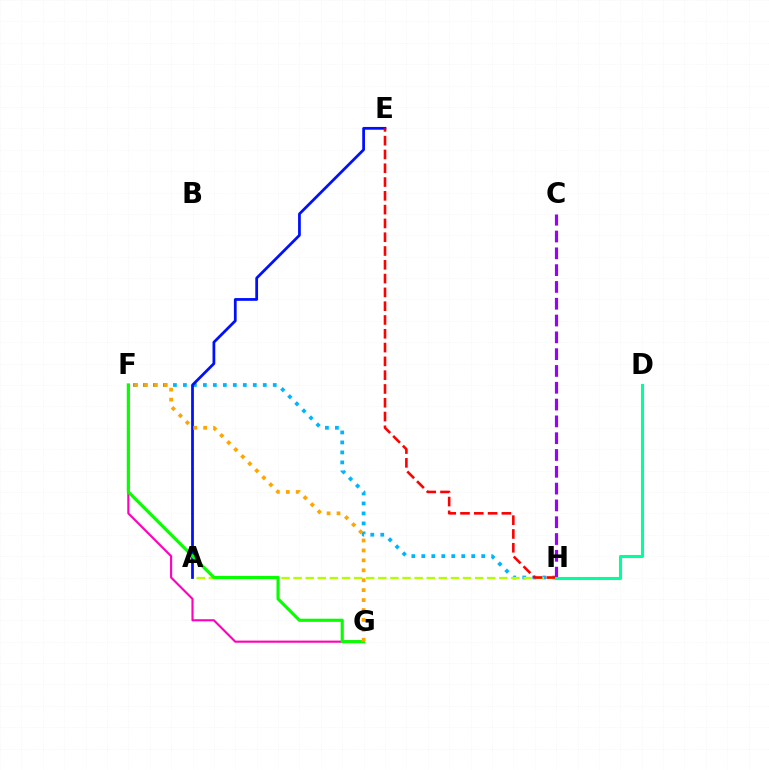{('F', 'H'): [{'color': '#00b5ff', 'line_style': 'dotted', 'thickness': 2.71}], ('A', 'H'): [{'color': '#b3ff00', 'line_style': 'dashed', 'thickness': 1.64}], ('F', 'G'): [{'color': '#ff00bd', 'line_style': 'solid', 'thickness': 1.53}, {'color': '#08ff00', 'line_style': 'solid', 'thickness': 2.27}, {'color': '#ffa500', 'line_style': 'dotted', 'thickness': 2.7}], ('C', 'H'): [{'color': '#9b00ff', 'line_style': 'dashed', 'thickness': 2.28}], ('A', 'E'): [{'color': '#0010ff', 'line_style': 'solid', 'thickness': 1.99}], ('E', 'H'): [{'color': '#ff0000', 'line_style': 'dashed', 'thickness': 1.87}], ('D', 'H'): [{'color': '#00ff9d', 'line_style': 'solid', 'thickness': 2.22}]}